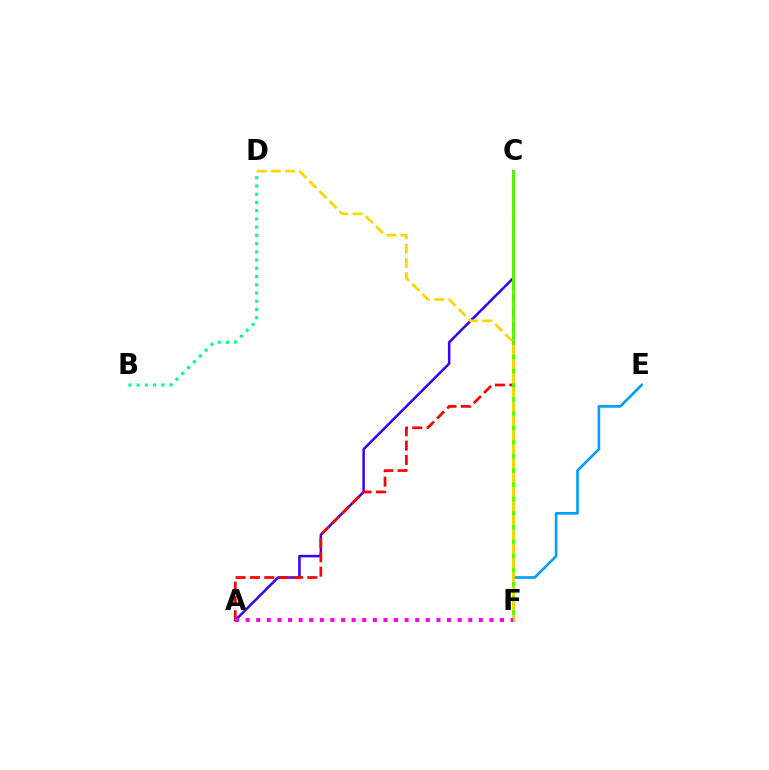{('E', 'F'): [{'color': '#009eff', 'line_style': 'solid', 'thickness': 1.9}], ('A', 'C'): [{'color': '#3700ff', 'line_style': 'solid', 'thickness': 1.81}, {'color': '#ff0000', 'line_style': 'dashed', 'thickness': 1.95}], ('C', 'F'): [{'color': '#4fff00', 'line_style': 'solid', 'thickness': 2.06}], ('D', 'F'): [{'color': '#ffd500', 'line_style': 'dashed', 'thickness': 1.93}], ('B', 'D'): [{'color': '#00ff86', 'line_style': 'dotted', 'thickness': 2.24}], ('A', 'F'): [{'color': '#ff00ed', 'line_style': 'dotted', 'thickness': 2.88}]}